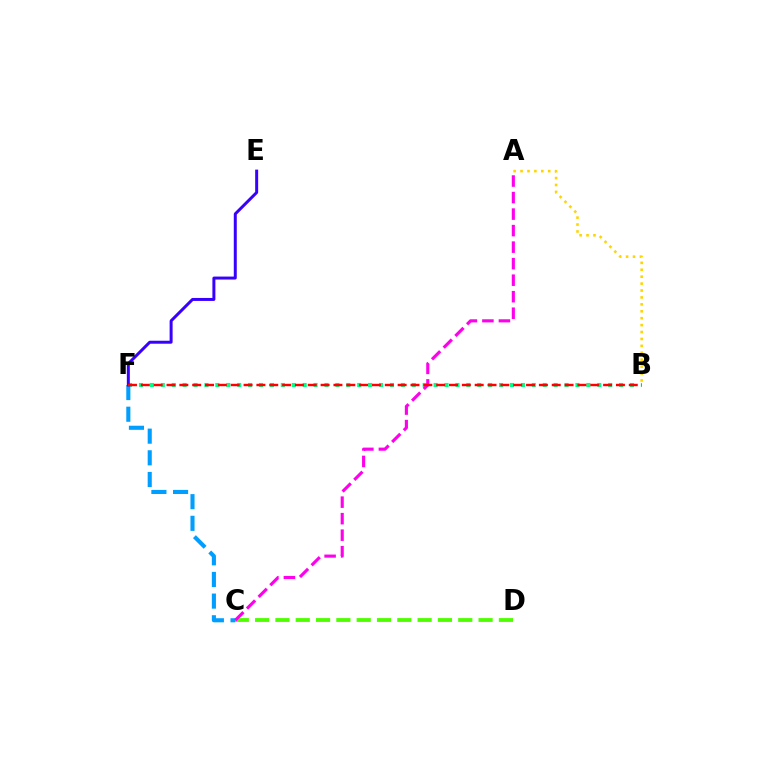{('B', 'F'): [{'color': '#00ff86', 'line_style': 'dotted', 'thickness': 2.96}, {'color': '#ff0000', 'line_style': 'dashed', 'thickness': 1.74}], ('C', 'F'): [{'color': '#009eff', 'line_style': 'dashed', 'thickness': 2.94}], ('E', 'F'): [{'color': '#3700ff', 'line_style': 'solid', 'thickness': 2.14}], ('A', 'B'): [{'color': '#ffd500', 'line_style': 'dotted', 'thickness': 1.88}], ('C', 'D'): [{'color': '#4fff00', 'line_style': 'dashed', 'thickness': 2.76}], ('A', 'C'): [{'color': '#ff00ed', 'line_style': 'dashed', 'thickness': 2.24}]}